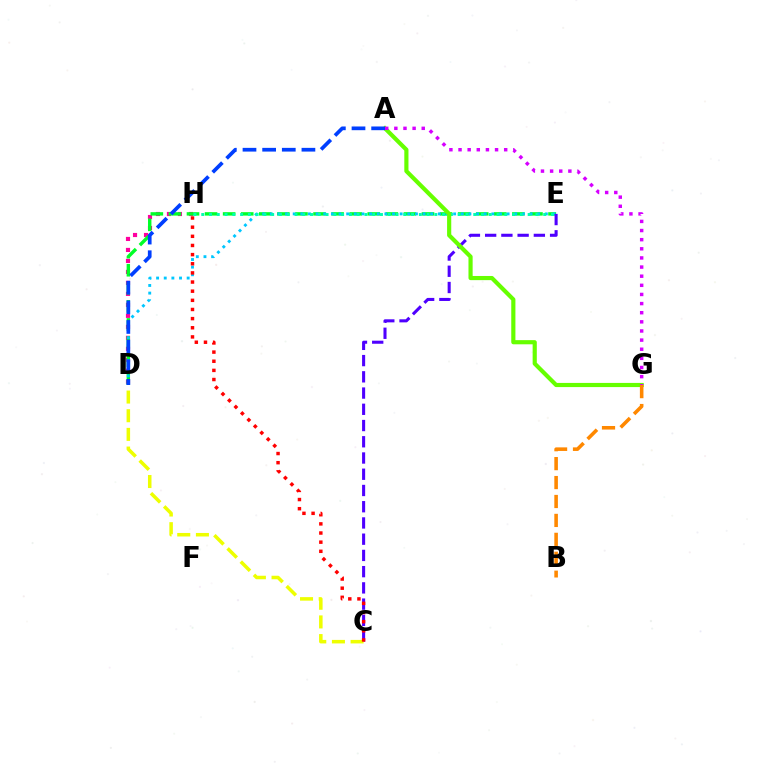{('D', 'H'): [{'color': '#ff00a0', 'line_style': 'dotted', 'thickness': 2.98}], ('D', 'E'): [{'color': '#00ff27', 'line_style': 'dashed', 'thickness': 2.46}, {'color': '#00c7ff', 'line_style': 'dotted', 'thickness': 2.08}], ('C', 'E'): [{'color': '#4f00ff', 'line_style': 'dashed', 'thickness': 2.21}], ('E', 'H'): [{'color': '#00ffaf', 'line_style': 'dotted', 'thickness': 2.11}], ('A', 'G'): [{'color': '#66ff00', 'line_style': 'solid', 'thickness': 3.0}, {'color': '#d600ff', 'line_style': 'dotted', 'thickness': 2.48}], ('A', 'D'): [{'color': '#003fff', 'line_style': 'dashed', 'thickness': 2.67}], ('C', 'D'): [{'color': '#eeff00', 'line_style': 'dashed', 'thickness': 2.54}], ('B', 'G'): [{'color': '#ff8800', 'line_style': 'dashed', 'thickness': 2.57}], ('C', 'H'): [{'color': '#ff0000', 'line_style': 'dotted', 'thickness': 2.48}]}